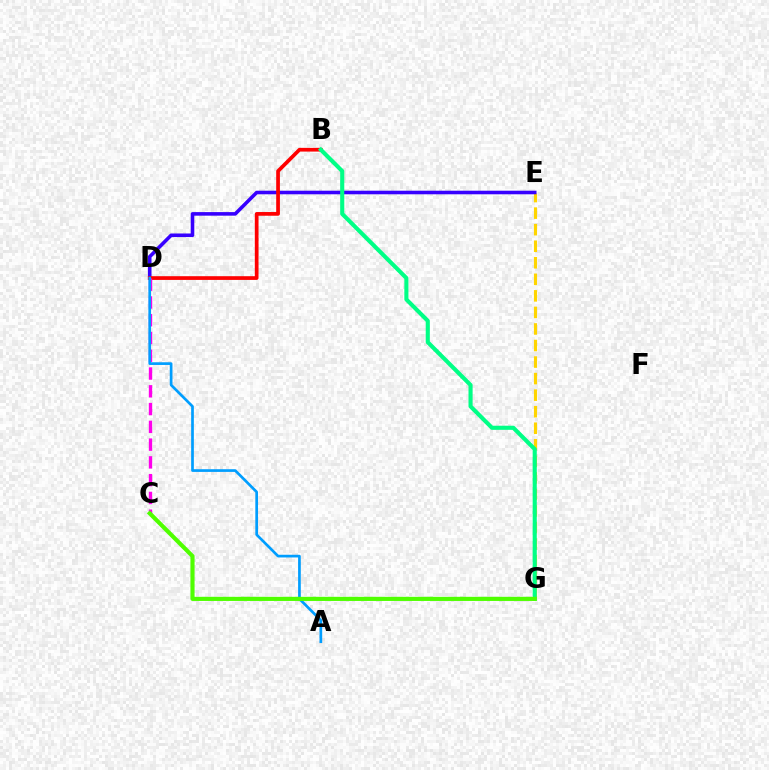{('E', 'G'): [{'color': '#ffd500', 'line_style': 'dashed', 'thickness': 2.25}], ('D', 'E'): [{'color': '#3700ff', 'line_style': 'solid', 'thickness': 2.58}], ('B', 'D'): [{'color': '#ff0000', 'line_style': 'solid', 'thickness': 2.68}], ('C', 'D'): [{'color': '#ff00ed', 'line_style': 'dashed', 'thickness': 2.41}], ('B', 'G'): [{'color': '#00ff86', 'line_style': 'solid', 'thickness': 2.96}], ('A', 'D'): [{'color': '#009eff', 'line_style': 'solid', 'thickness': 1.94}], ('C', 'G'): [{'color': '#4fff00', 'line_style': 'solid', 'thickness': 2.98}]}